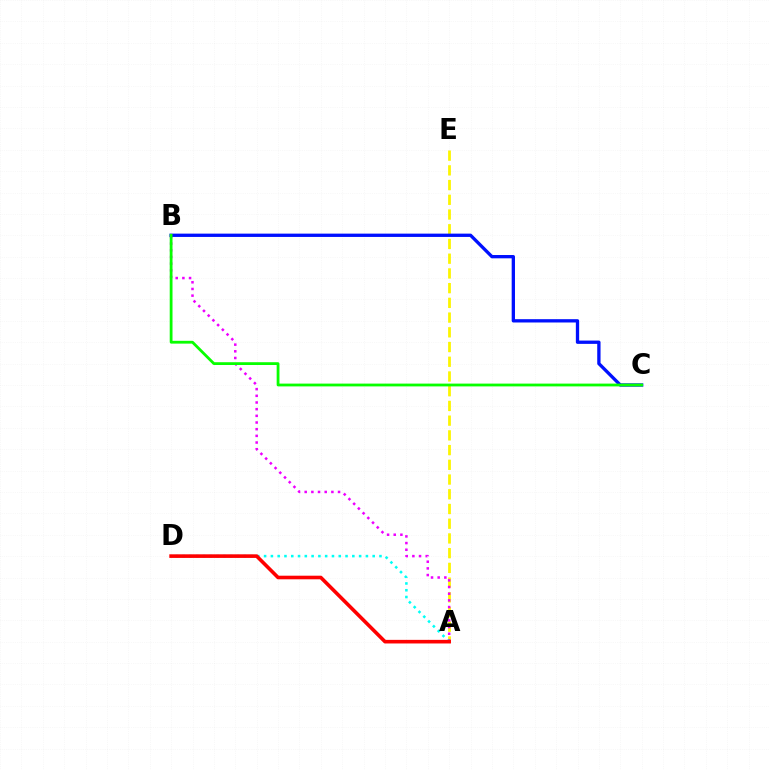{('A', 'E'): [{'color': '#fcf500', 'line_style': 'dashed', 'thickness': 2.0}], ('A', 'B'): [{'color': '#ee00ff', 'line_style': 'dotted', 'thickness': 1.81}], ('B', 'C'): [{'color': '#0010ff', 'line_style': 'solid', 'thickness': 2.38}, {'color': '#08ff00', 'line_style': 'solid', 'thickness': 2.01}], ('A', 'D'): [{'color': '#00fff6', 'line_style': 'dotted', 'thickness': 1.84}, {'color': '#ff0000', 'line_style': 'solid', 'thickness': 2.59}]}